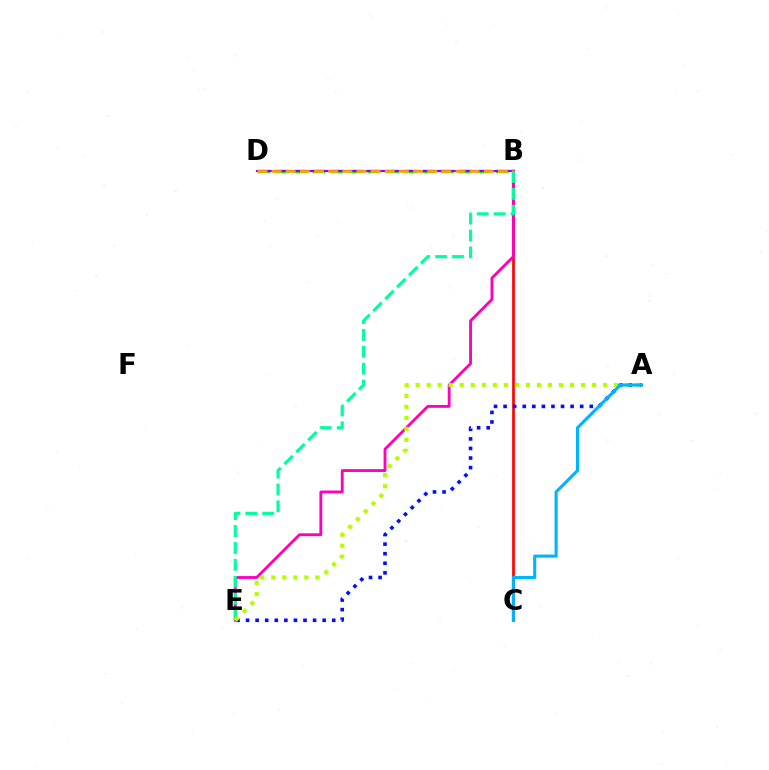{('B', 'D'): [{'color': '#08ff00', 'line_style': 'dashed', 'thickness': 2.49}, {'color': '#9b00ff', 'line_style': 'solid', 'thickness': 1.55}, {'color': '#ffa500', 'line_style': 'dashed', 'thickness': 1.92}], ('B', 'C'): [{'color': '#ff0000', 'line_style': 'solid', 'thickness': 1.94}], ('B', 'E'): [{'color': '#ff00bd', 'line_style': 'solid', 'thickness': 2.05}, {'color': '#00ff9d', 'line_style': 'dashed', 'thickness': 2.29}], ('A', 'E'): [{'color': '#0010ff', 'line_style': 'dotted', 'thickness': 2.6}, {'color': '#b3ff00', 'line_style': 'dotted', 'thickness': 3.0}], ('A', 'C'): [{'color': '#00b5ff', 'line_style': 'solid', 'thickness': 2.24}]}